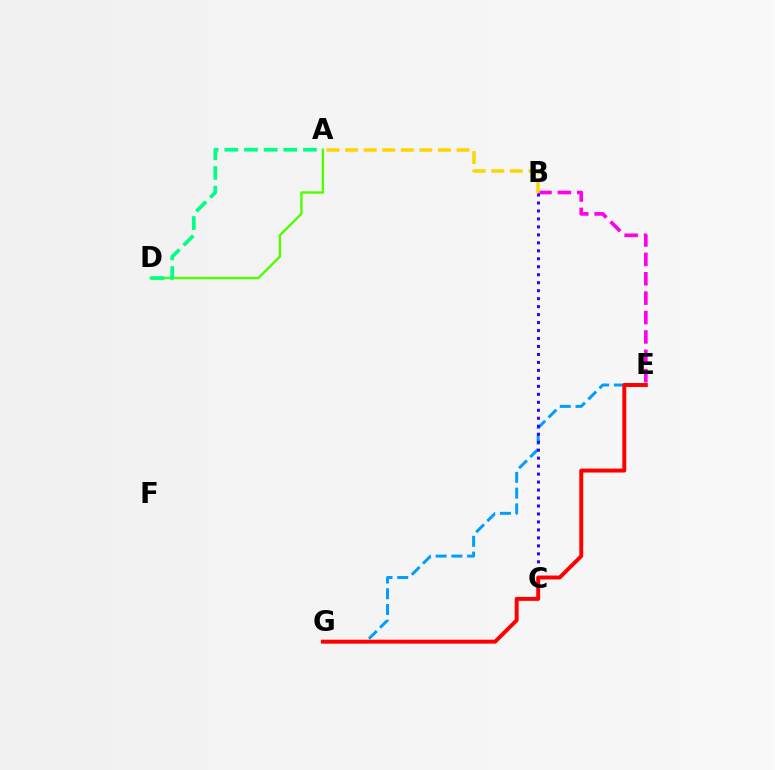{('B', 'E'): [{'color': '#ff00ed', 'line_style': 'dashed', 'thickness': 2.63}], ('A', 'D'): [{'color': '#4fff00', 'line_style': 'solid', 'thickness': 1.72}, {'color': '#00ff86', 'line_style': 'dashed', 'thickness': 2.67}], ('A', 'B'): [{'color': '#ffd500', 'line_style': 'dashed', 'thickness': 2.52}], ('E', 'G'): [{'color': '#009eff', 'line_style': 'dashed', 'thickness': 2.14}, {'color': '#ff0000', 'line_style': 'solid', 'thickness': 2.83}], ('B', 'C'): [{'color': '#3700ff', 'line_style': 'dotted', 'thickness': 2.17}]}